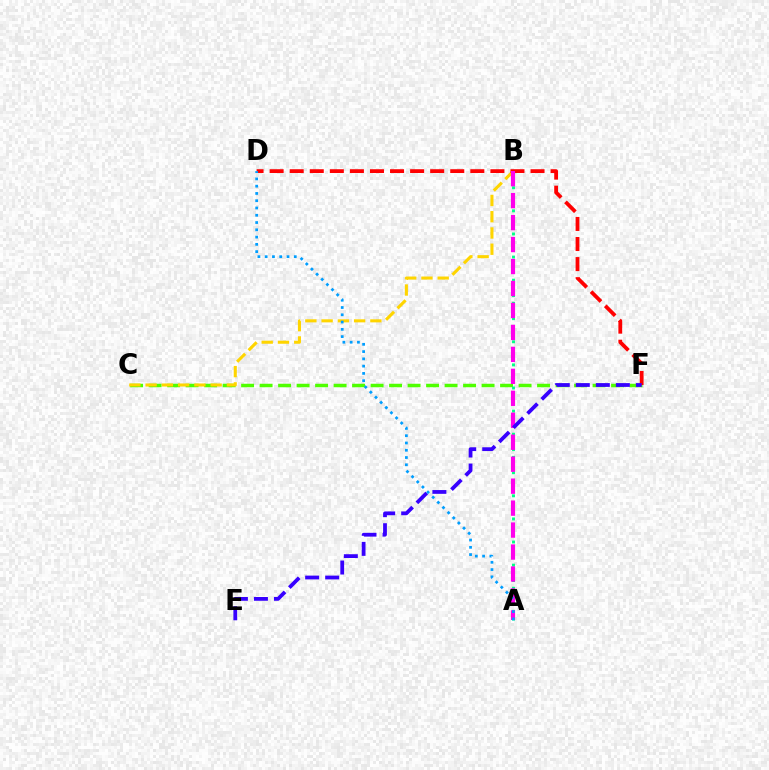{('C', 'F'): [{'color': '#4fff00', 'line_style': 'dashed', 'thickness': 2.51}], ('B', 'C'): [{'color': '#ffd500', 'line_style': 'dashed', 'thickness': 2.21}], ('D', 'F'): [{'color': '#ff0000', 'line_style': 'dashed', 'thickness': 2.73}], ('A', 'B'): [{'color': '#00ff86', 'line_style': 'dotted', 'thickness': 2.09}, {'color': '#ff00ed', 'line_style': 'dashed', 'thickness': 2.98}], ('E', 'F'): [{'color': '#3700ff', 'line_style': 'dashed', 'thickness': 2.72}], ('A', 'D'): [{'color': '#009eff', 'line_style': 'dotted', 'thickness': 1.98}]}